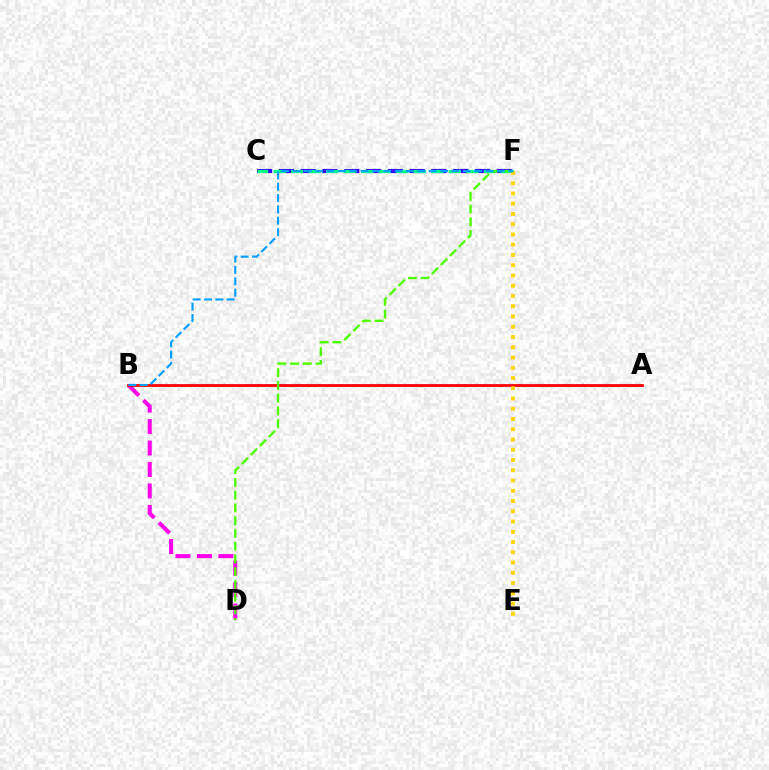{('B', 'D'): [{'color': '#ff00ed', 'line_style': 'dashed', 'thickness': 2.92}], ('C', 'F'): [{'color': '#3700ff', 'line_style': 'dashed', 'thickness': 2.96}, {'color': '#00ff86', 'line_style': 'dashed', 'thickness': 2.38}], ('A', 'B'): [{'color': '#ff0000', 'line_style': 'solid', 'thickness': 2.01}], ('E', 'F'): [{'color': '#ffd500', 'line_style': 'dotted', 'thickness': 2.79}], ('D', 'F'): [{'color': '#4fff00', 'line_style': 'dashed', 'thickness': 1.73}], ('B', 'F'): [{'color': '#009eff', 'line_style': 'dashed', 'thickness': 1.54}]}